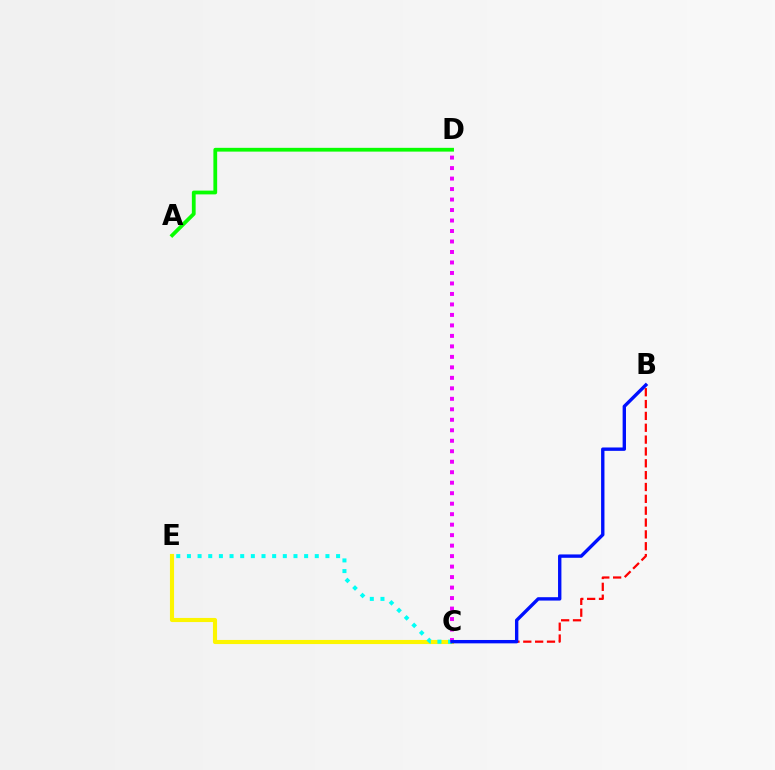{('C', 'E'): [{'color': '#fcf500', 'line_style': 'solid', 'thickness': 2.96}, {'color': '#00fff6', 'line_style': 'dotted', 'thickness': 2.89}], ('B', 'C'): [{'color': '#ff0000', 'line_style': 'dashed', 'thickness': 1.61}, {'color': '#0010ff', 'line_style': 'solid', 'thickness': 2.43}], ('C', 'D'): [{'color': '#ee00ff', 'line_style': 'dotted', 'thickness': 2.85}], ('A', 'D'): [{'color': '#08ff00', 'line_style': 'solid', 'thickness': 2.72}]}